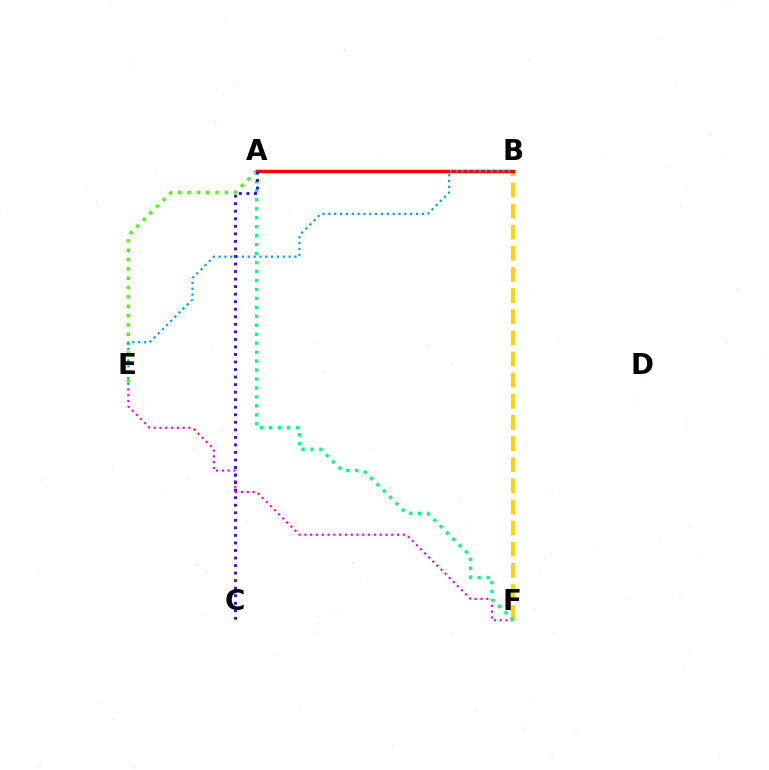{('E', 'F'): [{'color': '#ff00ed', 'line_style': 'dotted', 'thickness': 1.57}], ('A', 'E'): [{'color': '#4fff00', 'line_style': 'dotted', 'thickness': 2.54}], ('B', 'F'): [{'color': '#ffd500', 'line_style': 'dashed', 'thickness': 2.87}], ('A', 'B'): [{'color': '#ff0000', 'line_style': 'solid', 'thickness': 2.52}], ('A', 'F'): [{'color': '#00ff86', 'line_style': 'dotted', 'thickness': 2.43}], ('B', 'E'): [{'color': '#009eff', 'line_style': 'dotted', 'thickness': 1.59}], ('A', 'C'): [{'color': '#3700ff', 'line_style': 'dotted', 'thickness': 2.05}]}